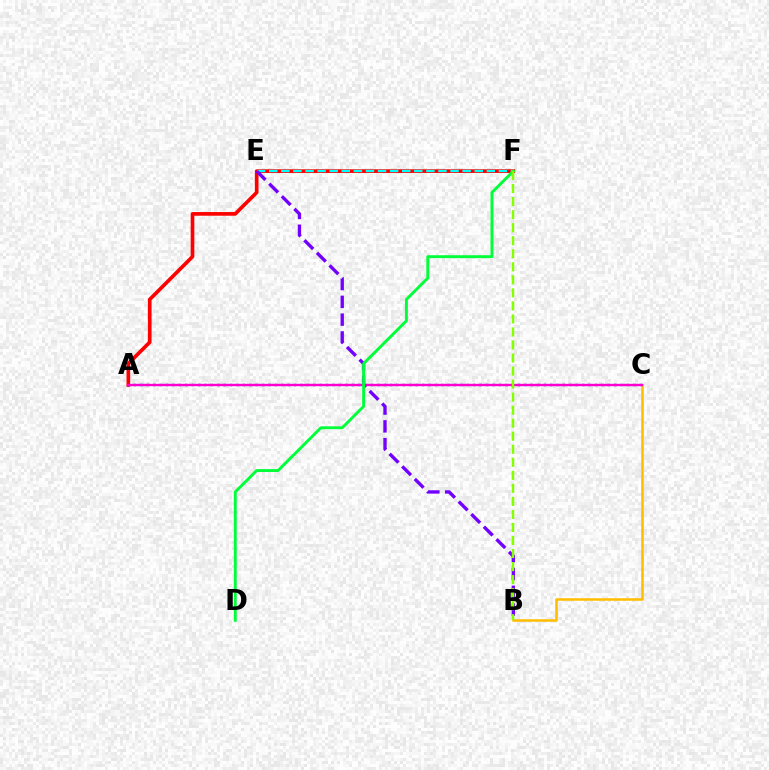{('A', 'F'): [{'color': '#ff0000', 'line_style': 'solid', 'thickness': 2.64}], ('E', 'F'): [{'color': '#00fff6', 'line_style': 'dashed', 'thickness': 1.64}], ('B', 'E'): [{'color': '#7200ff', 'line_style': 'dashed', 'thickness': 2.42}], ('A', 'C'): [{'color': '#004bff', 'line_style': 'dotted', 'thickness': 1.74}, {'color': '#ff00cf', 'line_style': 'solid', 'thickness': 1.72}], ('B', 'C'): [{'color': '#ffbd00', 'line_style': 'solid', 'thickness': 1.82}], ('D', 'F'): [{'color': '#00ff39', 'line_style': 'solid', 'thickness': 2.09}], ('B', 'F'): [{'color': '#84ff00', 'line_style': 'dashed', 'thickness': 1.77}]}